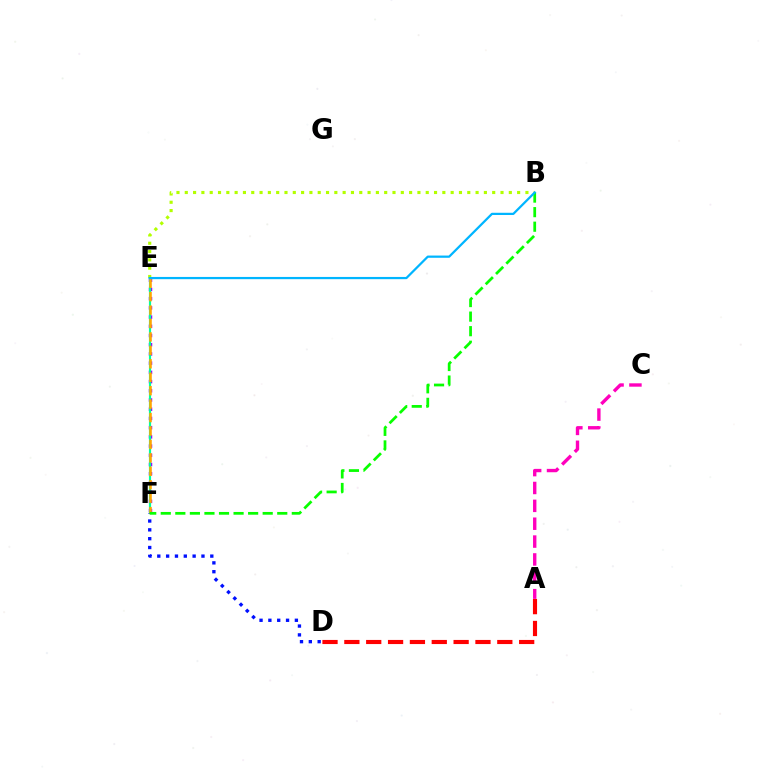{('E', 'F'): [{'color': '#9b00ff', 'line_style': 'dotted', 'thickness': 2.5}, {'color': '#00ff9d', 'line_style': 'solid', 'thickness': 1.56}, {'color': '#ffa500', 'line_style': 'dashed', 'thickness': 1.83}], ('D', 'F'): [{'color': '#0010ff', 'line_style': 'dotted', 'thickness': 2.4}], ('A', 'D'): [{'color': '#ff0000', 'line_style': 'dashed', 'thickness': 2.97}], ('B', 'E'): [{'color': '#b3ff00', 'line_style': 'dotted', 'thickness': 2.26}, {'color': '#00b5ff', 'line_style': 'solid', 'thickness': 1.61}], ('B', 'F'): [{'color': '#08ff00', 'line_style': 'dashed', 'thickness': 1.98}], ('A', 'C'): [{'color': '#ff00bd', 'line_style': 'dashed', 'thickness': 2.43}]}